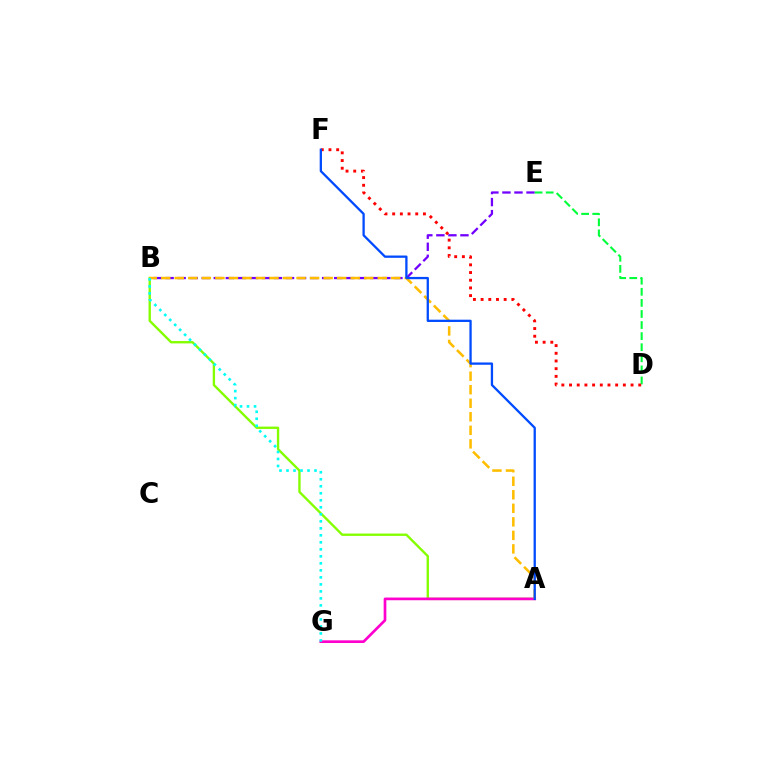{('B', 'E'): [{'color': '#7200ff', 'line_style': 'dashed', 'thickness': 1.64}], ('A', 'B'): [{'color': '#84ff00', 'line_style': 'solid', 'thickness': 1.7}, {'color': '#ffbd00', 'line_style': 'dashed', 'thickness': 1.84}], ('D', 'E'): [{'color': '#00ff39', 'line_style': 'dashed', 'thickness': 1.51}], ('A', 'G'): [{'color': '#ff00cf', 'line_style': 'solid', 'thickness': 1.94}], ('D', 'F'): [{'color': '#ff0000', 'line_style': 'dotted', 'thickness': 2.09}], ('B', 'G'): [{'color': '#00fff6', 'line_style': 'dotted', 'thickness': 1.9}], ('A', 'F'): [{'color': '#004bff', 'line_style': 'solid', 'thickness': 1.65}]}